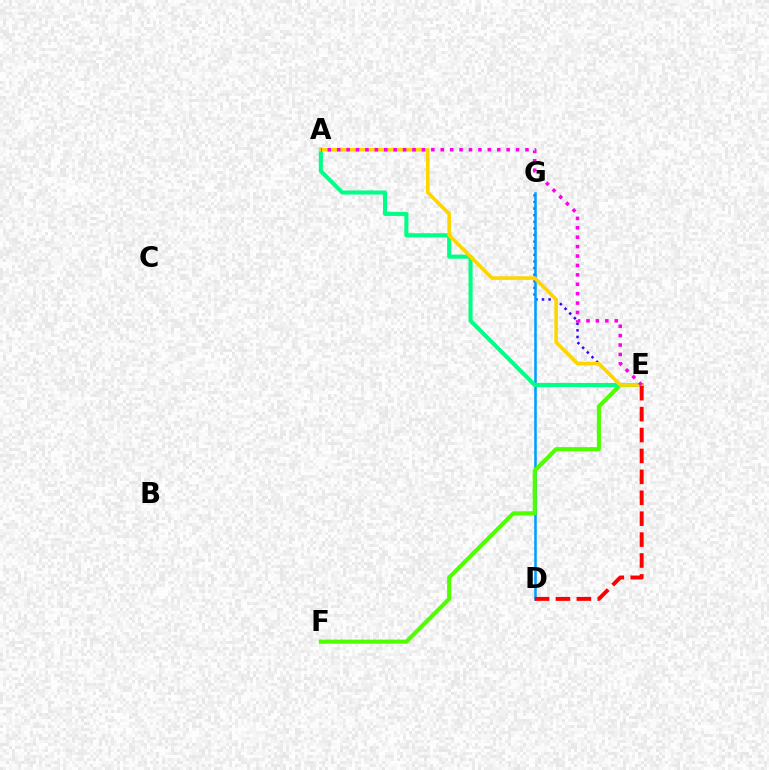{('E', 'G'): [{'color': '#3700ff', 'line_style': 'dotted', 'thickness': 1.8}], ('D', 'G'): [{'color': '#009eff', 'line_style': 'solid', 'thickness': 1.84}], ('E', 'F'): [{'color': '#4fff00', 'line_style': 'solid', 'thickness': 2.95}], ('A', 'E'): [{'color': '#00ff86', 'line_style': 'solid', 'thickness': 2.94}, {'color': '#ffd500', 'line_style': 'solid', 'thickness': 2.6}, {'color': '#ff00ed', 'line_style': 'dotted', 'thickness': 2.56}], ('D', 'E'): [{'color': '#ff0000', 'line_style': 'dashed', 'thickness': 2.84}]}